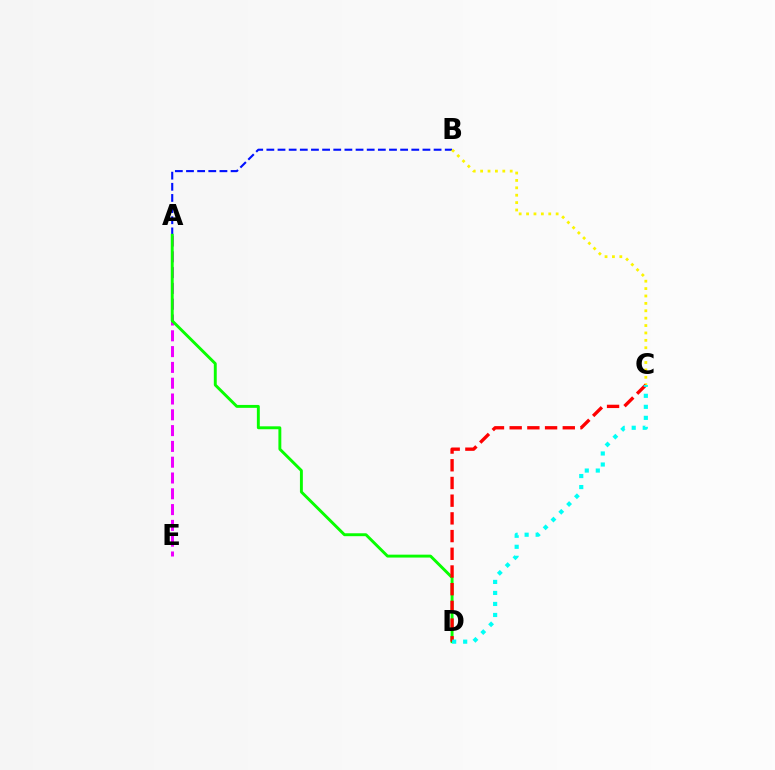{('A', 'B'): [{'color': '#0010ff', 'line_style': 'dashed', 'thickness': 1.51}], ('B', 'C'): [{'color': '#fcf500', 'line_style': 'dotted', 'thickness': 2.01}], ('A', 'E'): [{'color': '#ee00ff', 'line_style': 'dashed', 'thickness': 2.15}], ('A', 'D'): [{'color': '#08ff00', 'line_style': 'solid', 'thickness': 2.1}], ('C', 'D'): [{'color': '#ff0000', 'line_style': 'dashed', 'thickness': 2.4}, {'color': '#00fff6', 'line_style': 'dotted', 'thickness': 2.99}]}